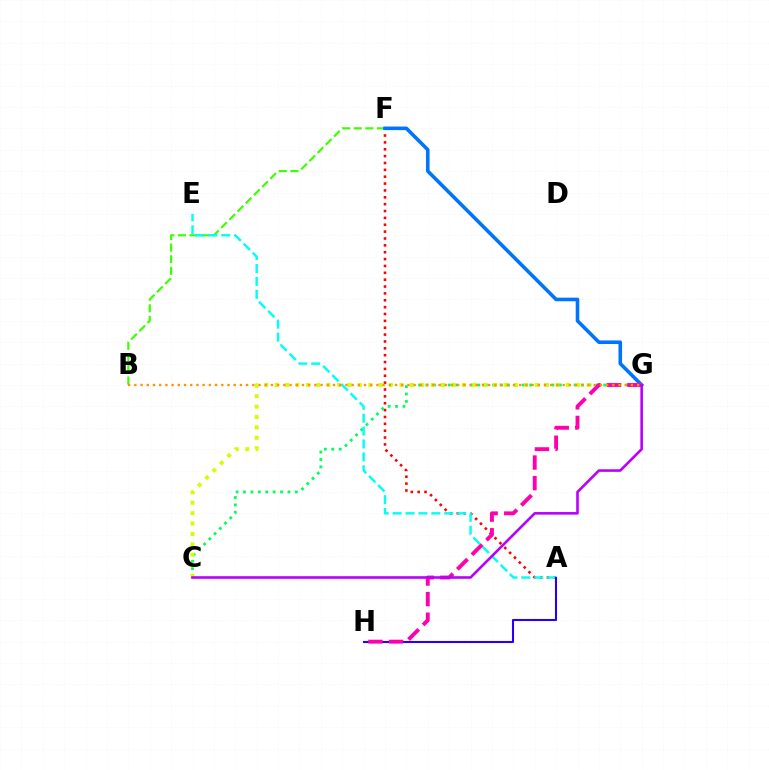{('A', 'F'): [{'color': '#ff0000', 'line_style': 'dotted', 'thickness': 1.87}], ('B', 'F'): [{'color': '#3dff00', 'line_style': 'dashed', 'thickness': 1.57}], ('F', 'G'): [{'color': '#0074ff', 'line_style': 'solid', 'thickness': 2.59}], ('C', 'G'): [{'color': '#00ff5c', 'line_style': 'dotted', 'thickness': 2.01}, {'color': '#d1ff00', 'line_style': 'dotted', 'thickness': 2.83}, {'color': '#b900ff', 'line_style': 'solid', 'thickness': 1.88}], ('A', 'E'): [{'color': '#00fff6', 'line_style': 'dashed', 'thickness': 1.75}], ('A', 'H'): [{'color': '#2500ff', 'line_style': 'solid', 'thickness': 1.5}], ('G', 'H'): [{'color': '#ff00ac', 'line_style': 'dashed', 'thickness': 2.8}], ('B', 'G'): [{'color': '#ff9400', 'line_style': 'dotted', 'thickness': 1.69}]}